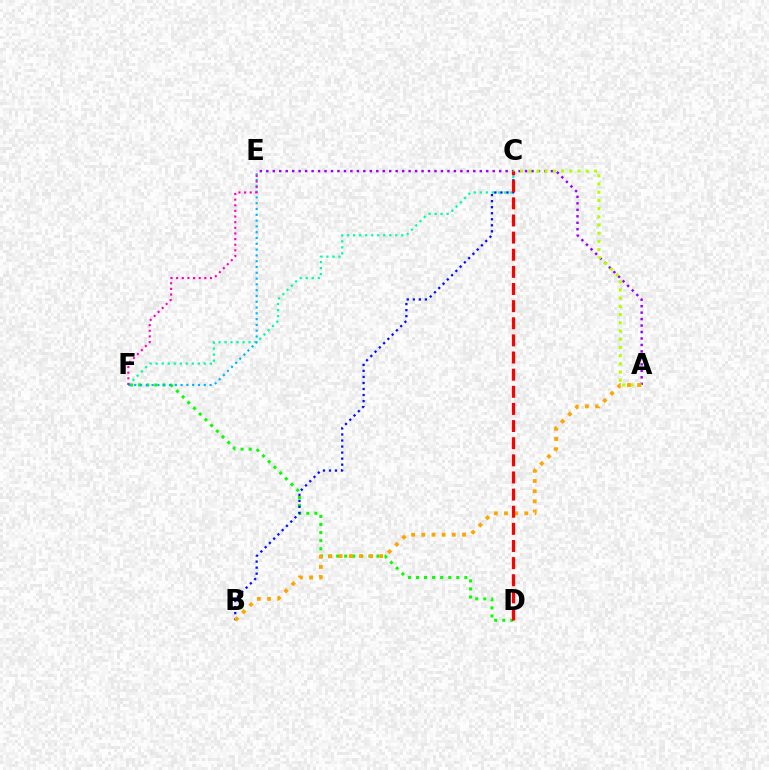{('D', 'F'): [{'color': '#08ff00', 'line_style': 'dotted', 'thickness': 2.19}], ('A', 'E'): [{'color': '#9b00ff', 'line_style': 'dotted', 'thickness': 1.76}], ('A', 'C'): [{'color': '#b3ff00', 'line_style': 'dotted', 'thickness': 2.23}], ('C', 'F'): [{'color': '#00ff9d', 'line_style': 'dotted', 'thickness': 1.63}], ('E', 'F'): [{'color': '#00b5ff', 'line_style': 'dotted', 'thickness': 1.57}, {'color': '#ff00bd', 'line_style': 'dotted', 'thickness': 1.53}], ('B', 'C'): [{'color': '#0010ff', 'line_style': 'dotted', 'thickness': 1.64}], ('A', 'B'): [{'color': '#ffa500', 'line_style': 'dotted', 'thickness': 2.76}], ('C', 'D'): [{'color': '#ff0000', 'line_style': 'dashed', 'thickness': 2.33}]}